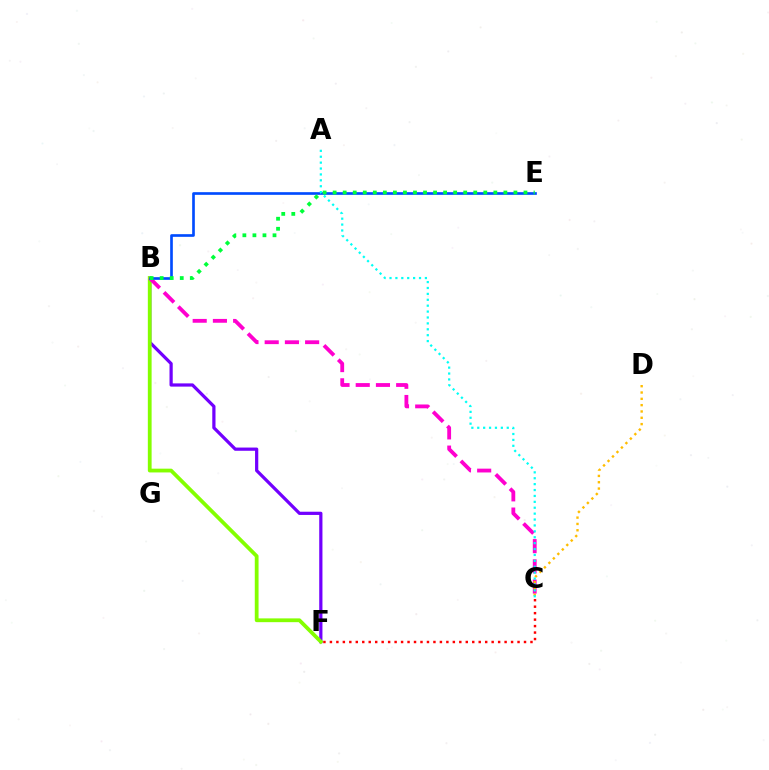{('B', 'F'): [{'color': '#7200ff', 'line_style': 'solid', 'thickness': 2.32}, {'color': '#84ff00', 'line_style': 'solid', 'thickness': 2.72}], ('B', 'C'): [{'color': '#ff00cf', 'line_style': 'dashed', 'thickness': 2.75}], ('C', 'F'): [{'color': '#ff0000', 'line_style': 'dotted', 'thickness': 1.76}], ('C', 'D'): [{'color': '#ffbd00', 'line_style': 'dotted', 'thickness': 1.72}], ('B', 'E'): [{'color': '#004bff', 'line_style': 'solid', 'thickness': 1.92}, {'color': '#00ff39', 'line_style': 'dotted', 'thickness': 2.73}], ('A', 'C'): [{'color': '#00fff6', 'line_style': 'dotted', 'thickness': 1.6}]}